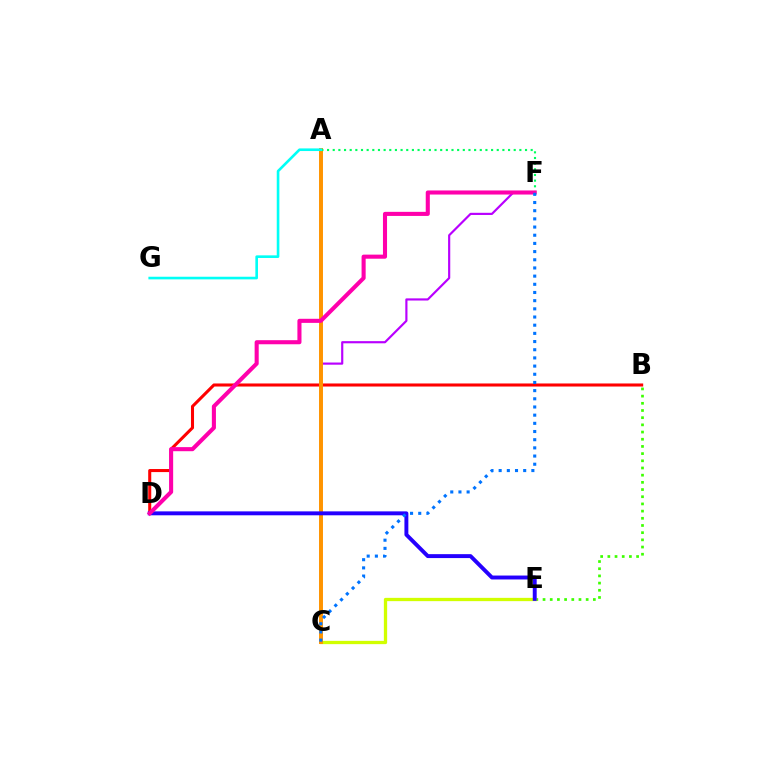{('C', 'F'): [{'color': '#b900ff', 'line_style': 'solid', 'thickness': 1.56}, {'color': '#0074ff', 'line_style': 'dotted', 'thickness': 2.22}], ('B', 'E'): [{'color': '#3dff00', 'line_style': 'dotted', 'thickness': 1.95}], ('C', 'E'): [{'color': '#d1ff00', 'line_style': 'solid', 'thickness': 2.37}], ('B', 'D'): [{'color': '#ff0000', 'line_style': 'solid', 'thickness': 2.2}], ('A', 'C'): [{'color': '#ff9400', 'line_style': 'solid', 'thickness': 2.84}], ('A', 'F'): [{'color': '#00ff5c', 'line_style': 'dotted', 'thickness': 1.54}], ('D', 'E'): [{'color': '#2500ff', 'line_style': 'solid', 'thickness': 2.82}], ('D', 'F'): [{'color': '#ff00ac', 'line_style': 'solid', 'thickness': 2.94}], ('A', 'G'): [{'color': '#00fff6', 'line_style': 'solid', 'thickness': 1.89}]}